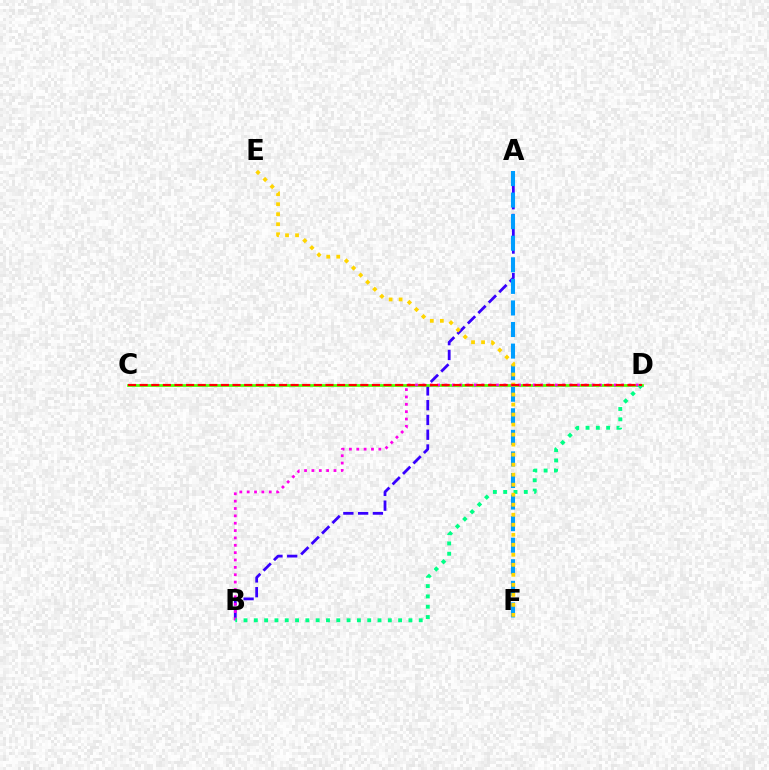{('A', 'B'): [{'color': '#3700ff', 'line_style': 'dashed', 'thickness': 2.01}], ('C', 'D'): [{'color': '#4fff00', 'line_style': 'solid', 'thickness': 1.96}, {'color': '#ff0000', 'line_style': 'dashed', 'thickness': 1.58}], ('B', 'D'): [{'color': '#ff00ed', 'line_style': 'dotted', 'thickness': 2.0}, {'color': '#00ff86', 'line_style': 'dotted', 'thickness': 2.8}], ('A', 'F'): [{'color': '#009eff', 'line_style': 'dashed', 'thickness': 2.93}], ('E', 'F'): [{'color': '#ffd500', 'line_style': 'dotted', 'thickness': 2.72}]}